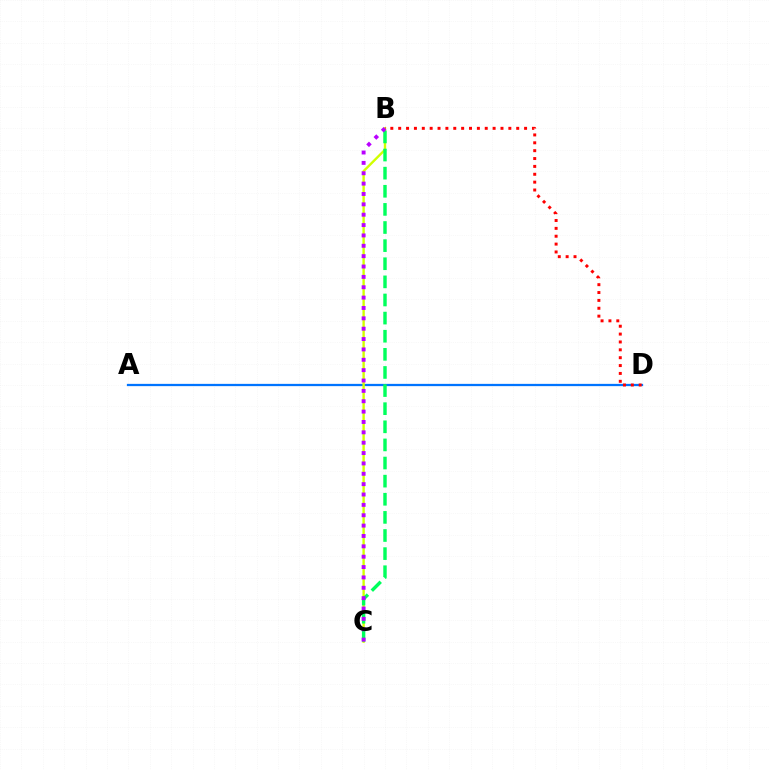{('A', 'D'): [{'color': '#0074ff', 'line_style': 'solid', 'thickness': 1.63}], ('B', 'C'): [{'color': '#d1ff00', 'line_style': 'solid', 'thickness': 1.71}, {'color': '#00ff5c', 'line_style': 'dashed', 'thickness': 2.46}, {'color': '#b900ff', 'line_style': 'dotted', 'thickness': 2.82}], ('B', 'D'): [{'color': '#ff0000', 'line_style': 'dotted', 'thickness': 2.14}]}